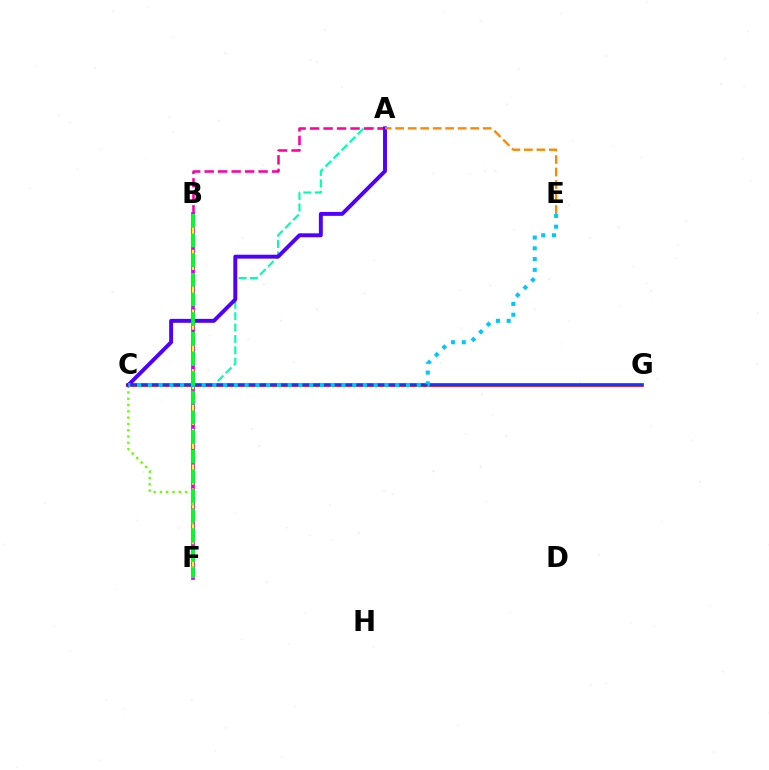{('A', 'C'): [{'color': '#00ffaf', 'line_style': 'dashed', 'thickness': 1.55}, {'color': '#4f00ff', 'line_style': 'solid', 'thickness': 2.83}], ('A', 'B'): [{'color': '#ff00a0', 'line_style': 'dashed', 'thickness': 1.83}], ('B', 'F'): [{'color': '#d600ff', 'line_style': 'solid', 'thickness': 2.69}, {'color': '#eeff00', 'line_style': 'dashed', 'thickness': 1.62}, {'color': '#00ff27', 'line_style': 'dashed', 'thickness': 2.67}], ('C', 'G'): [{'color': '#ff0000', 'line_style': 'solid', 'thickness': 2.65}, {'color': '#003fff', 'line_style': 'solid', 'thickness': 1.7}], ('C', 'F'): [{'color': '#66ff00', 'line_style': 'dotted', 'thickness': 1.71}], ('A', 'E'): [{'color': '#ff8800', 'line_style': 'dashed', 'thickness': 1.7}], ('C', 'E'): [{'color': '#00c7ff', 'line_style': 'dotted', 'thickness': 2.92}]}